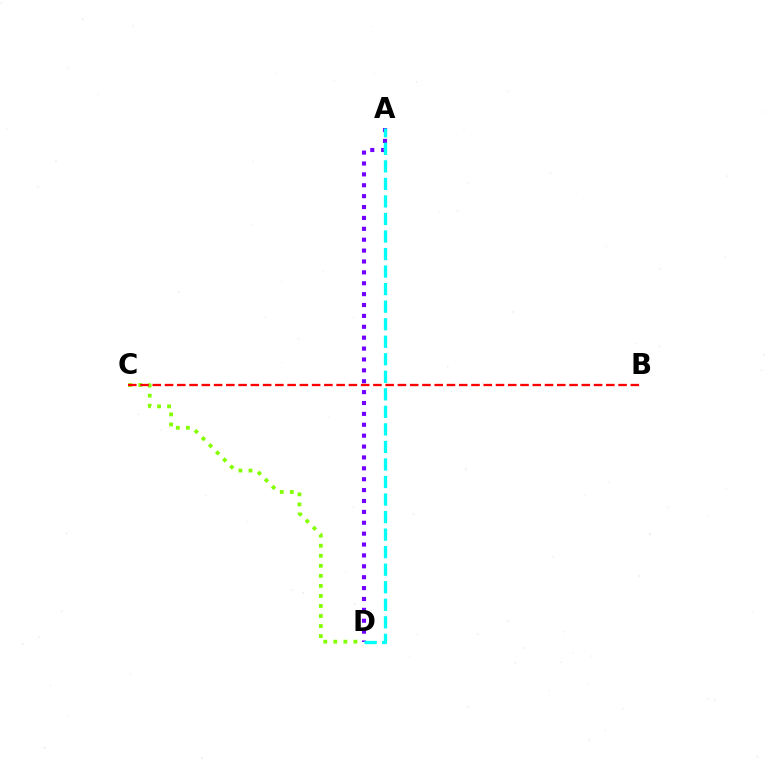{('A', 'D'): [{'color': '#7200ff', 'line_style': 'dotted', 'thickness': 2.96}, {'color': '#00fff6', 'line_style': 'dashed', 'thickness': 2.38}], ('C', 'D'): [{'color': '#84ff00', 'line_style': 'dotted', 'thickness': 2.73}], ('B', 'C'): [{'color': '#ff0000', 'line_style': 'dashed', 'thickness': 1.67}]}